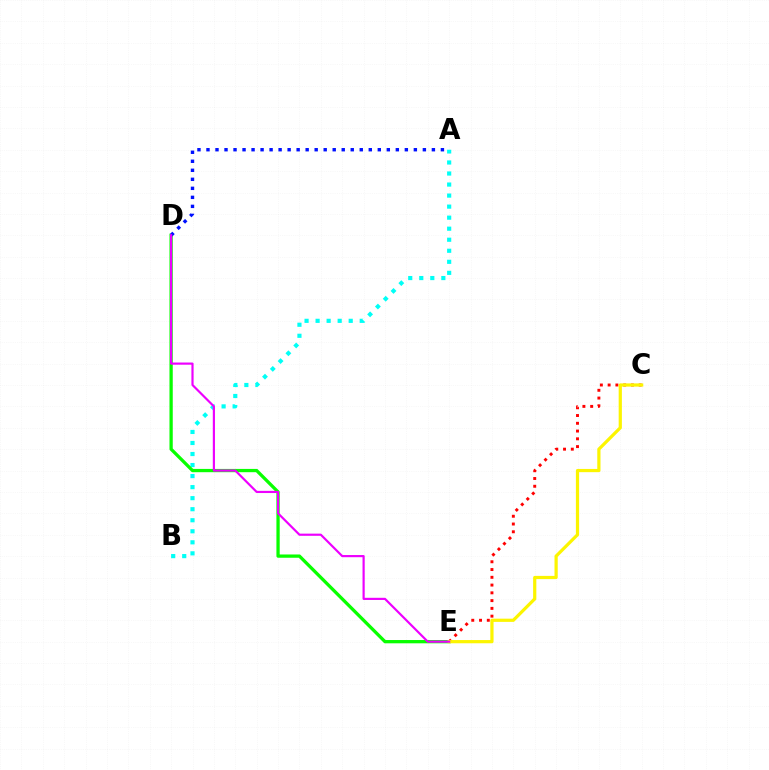{('A', 'B'): [{'color': '#00fff6', 'line_style': 'dotted', 'thickness': 3.0}], ('D', 'E'): [{'color': '#08ff00', 'line_style': 'solid', 'thickness': 2.36}, {'color': '#ee00ff', 'line_style': 'solid', 'thickness': 1.57}], ('A', 'D'): [{'color': '#0010ff', 'line_style': 'dotted', 'thickness': 2.45}], ('C', 'E'): [{'color': '#ff0000', 'line_style': 'dotted', 'thickness': 2.11}, {'color': '#fcf500', 'line_style': 'solid', 'thickness': 2.31}]}